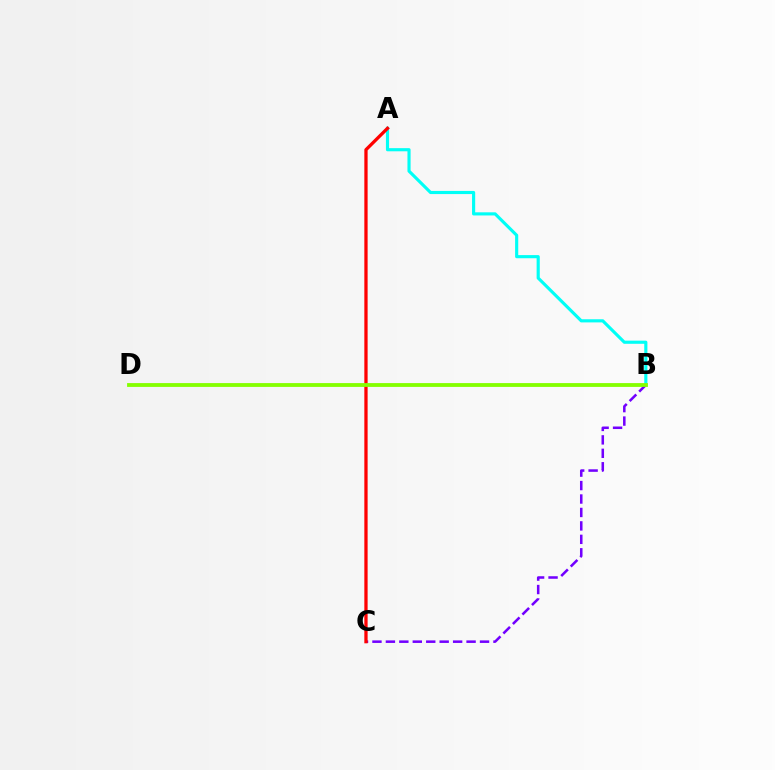{('A', 'B'): [{'color': '#00fff6', 'line_style': 'solid', 'thickness': 2.26}], ('B', 'C'): [{'color': '#7200ff', 'line_style': 'dashed', 'thickness': 1.83}], ('A', 'C'): [{'color': '#ff0000', 'line_style': 'solid', 'thickness': 2.36}], ('B', 'D'): [{'color': '#84ff00', 'line_style': 'solid', 'thickness': 2.75}]}